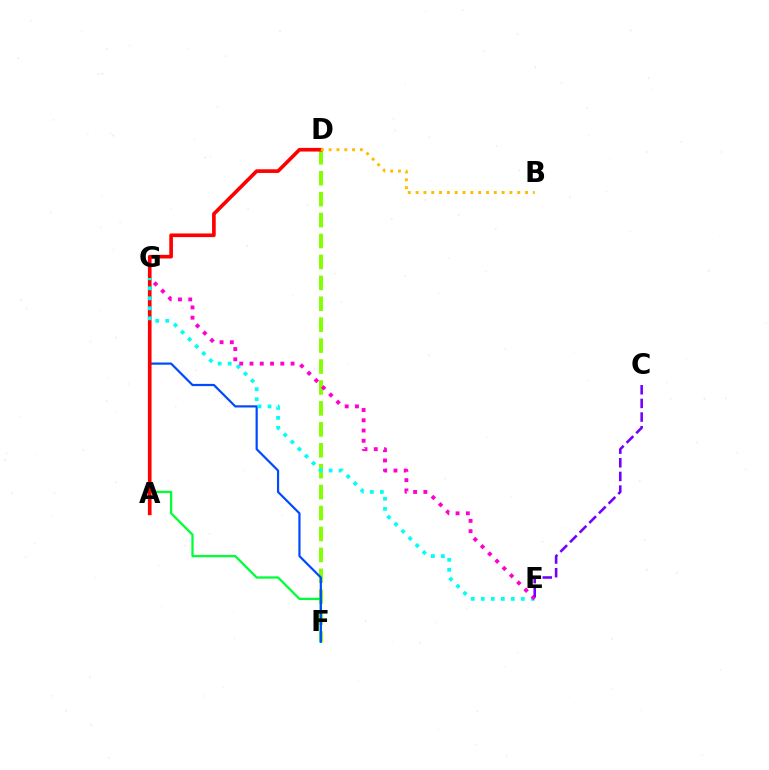{('D', 'F'): [{'color': '#84ff00', 'line_style': 'dashed', 'thickness': 2.84}], ('F', 'G'): [{'color': '#00ff39', 'line_style': 'solid', 'thickness': 1.65}, {'color': '#004bff', 'line_style': 'solid', 'thickness': 1.59}], ('A', 'D'): [{'color': '#ff0000', 'line_style': 'solid', 'thickness': 2.63}], ('E', 'G'): [{'color': '#00fff6', 'line_style': 'dotted', 'thickness': 2.72}, {'color': '#ff00cf', 'line_style': 'dotted', 'thickness': 2.79}], ('B', 'D'): [{'color': '#ffbd00', 'line_style': 'dotted', 'thickness': 2.12}], ('C', 'E'): [{'color': '#7200ff', 'line_style': 'dashed', 'thickness': 1.85}]}